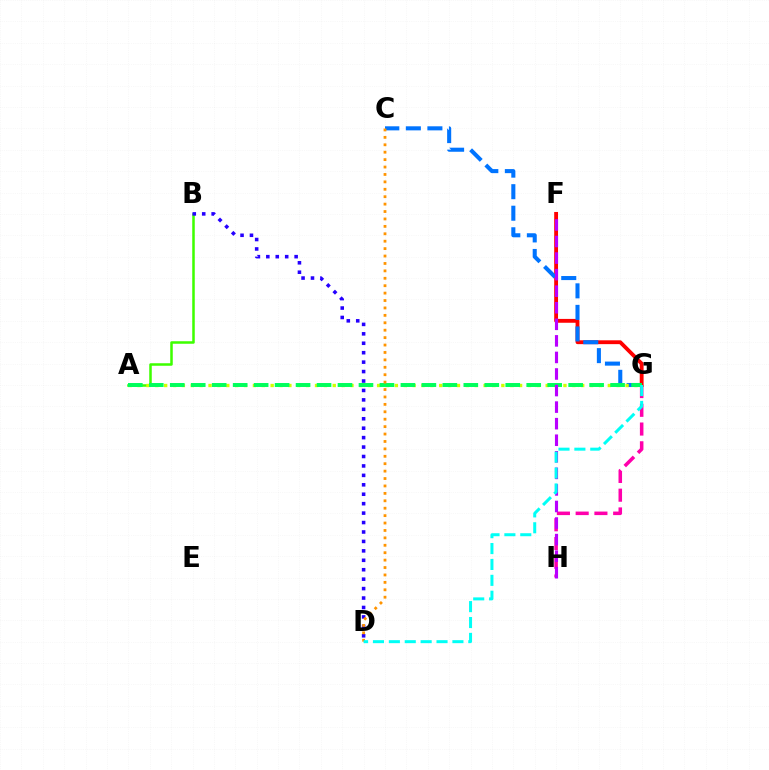{('G', 'H'): [{'color': '#ff00ac', 'line_style': 'dashed', 'thickness': 2.55}], ('F', 'G'): [{'color': '#ff0000', 'line_style': 'solid', 'thickness': 2.76}], ('C', 'G'): [{'color': '#0074ff', 'line_style': 'dashed', 'thickness': 2.93}], ('A', 'B'): [{'color': '#3dff00', 'line_style': 'solid', 'thickness': 1.81}], ('A', 'G'): [{'color': '#d1ff00', 'line_style': 'dotted', 'thickness': 2.41}, {'color': '#00ff5c', 'line_style': 'dashed', 'thickness': 2.85}], ('F', 'H'): [{'color': '#b900ff', 'line_style': 'dashed', 'thickness': 2.25}], ('B', 'D'): [{'color': '#2500ff', 'line_style': 'dotted', 'thickness': 2.56}], ('C', 'D'): [{'color': '#ff9400', 'line_style': 'dotted', 'thickness': 2.02}], ('D', 'G'): [{'color': '#00fff6', 'line_style': 'dashed', 'thickness': 2.16}]}